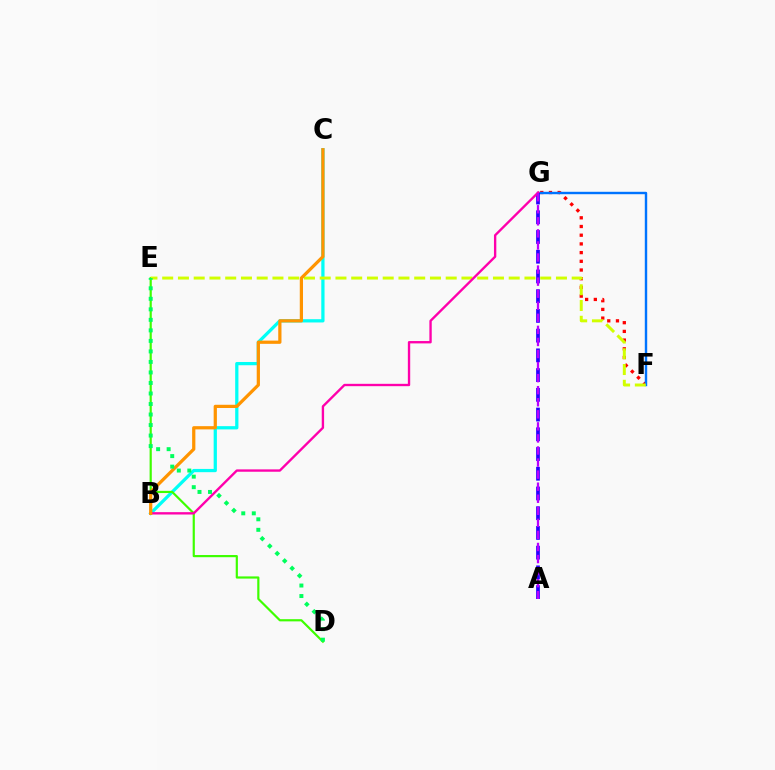{('F', 'G'): [{'color': '#ff0000', 'line_style': 'dotted', 'thickness': 2.36}, {'color': '#0074ff', 'line_style': 'solid', 'thickness': 1.74}], ('B', 'C'): [{'color': '#00fff6', 'line_style': 'solid', 'thickness': 2.34}, {'color': '#ff9400', 'line_style': 'solid', 'thickness': 2.33}], ('A', 'G'): [{'color': '#2500ff', 'line_style': 'dashed', 'thickness': 2.68}, {'color': '#b900ff', 'line_style': 'dashed', 'thickness': 1.64}], ('D', 'E'): [{'color': '#3dff00', 'line_style': 'solid', 'thickness': 1.57}, {'color': '#00ff5c', 'line_style': 'dotted', 'thickness': 2.86}], ('E', 'F'): [{'color': '#d1ff00', 'line_style': 'dashed', 'thickness': 2.14}], ('B', 'G'): [{'color': '#ff00ac', 'line_style': 'solid', 'thickness': 1.7}]}